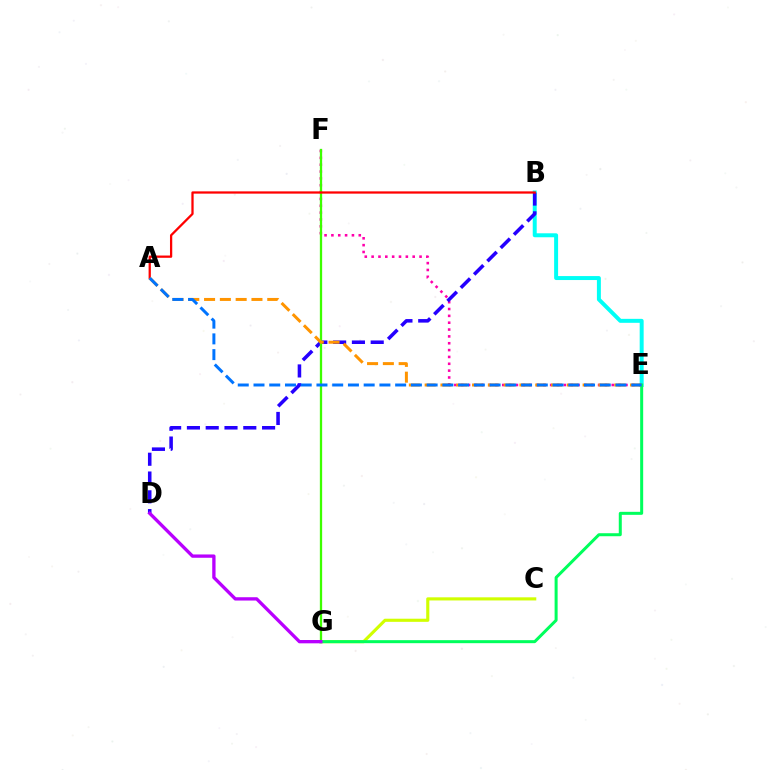{('C', 'G'): [{'color': '#d1ff00', 'line_style': 'solid', 'thickness': 2.25}], ('B', 'E'): [{'color': '#00fff6', 'line_style': 'solid', 'thickness': 2.86}], ('E', 'F'): [{'color': '#ff00ac', 'line_style': 'dotted', 'thickness': 1.86}], ('B', 'D'): [{'color': '#2500ff', 'line_style': 'dashed', 'thickness': 2.55}], ('E', 'G'): [{'color': '#00ff5c', 'line_style': 'solid', 'thickness': 2.17}], ('F', 'G'): [{'color': '#3dff00', 'line_style': 'solid', 'thickness': 1.65}], ('A', 'B'): [{'color': '#ff0000', 'line_style': 'solid', 'thickness': 1.63}], ('D', 'G'): [{'color': '#b900ff', 'line_style': 'solid', 'thickness': 2.39}], ('A', 'E'): [{'color': '#ff9400', 'line_style': 'dashed', 'thickness': 2.15}, {'color': '#0074ff', 'line_style': 'dashed', 'thickness': 2.14}]}